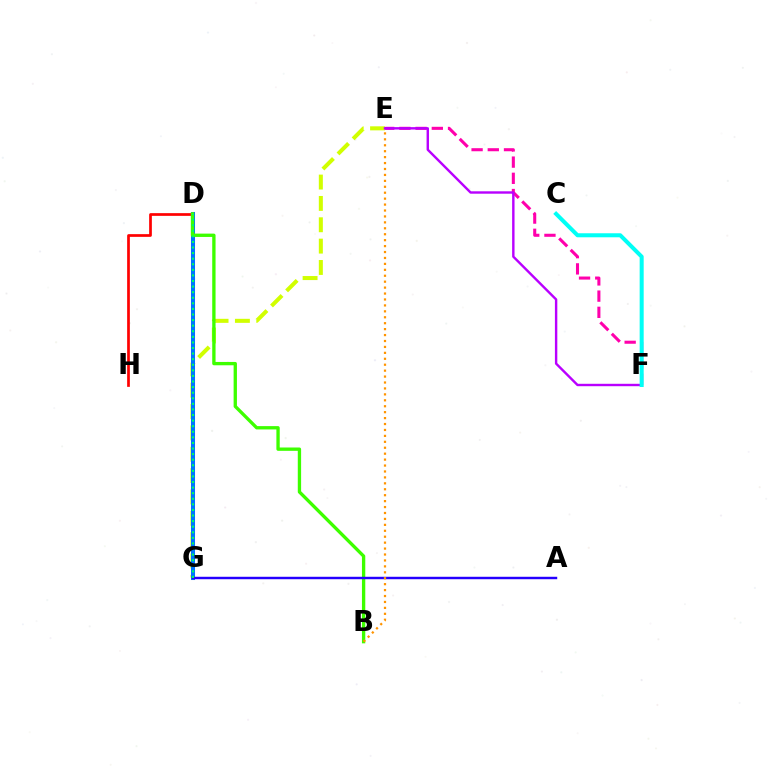{('E', 'G'): [{'color': '#d1ff00', 'line_style': 'dashed', 'thickness': 2.9}], ('D', 'H'): [{'color': '#ff0000', 'line_style': 'solid', 'thickness': 1.95}], ('D', 'G'): [{'color': '#0074ff', 'line_style': 'solid', 'thickness': 2.91}, {'color': '#00ff5c', 'line_style': 'dotted', 'thickness': 1.52}], ('B', 'D'): [{'color': '#3dff00', 'line_style': 'solid', 'thickness': 2.4}], ('A', 'G'): [{'color': '#2500ff', 'line_style': 'solid', 'thickness': 1.76}], ('E', 'F'): [{'color': '#ff00ac', 'line_style': 'dashed', 'thickness': 2.2}, {'color': '#b900ff', 'line_style': 'solid', 'thickness': 1.73}], ('B', 'E'): [{'color': '#ff9400', 'line_style': 'dotted', 'thickness': 1.61}], ('C', 'F'): [{'color': '#00fff6', 'line_style': 'solid', 'thickness': 2.9}]}